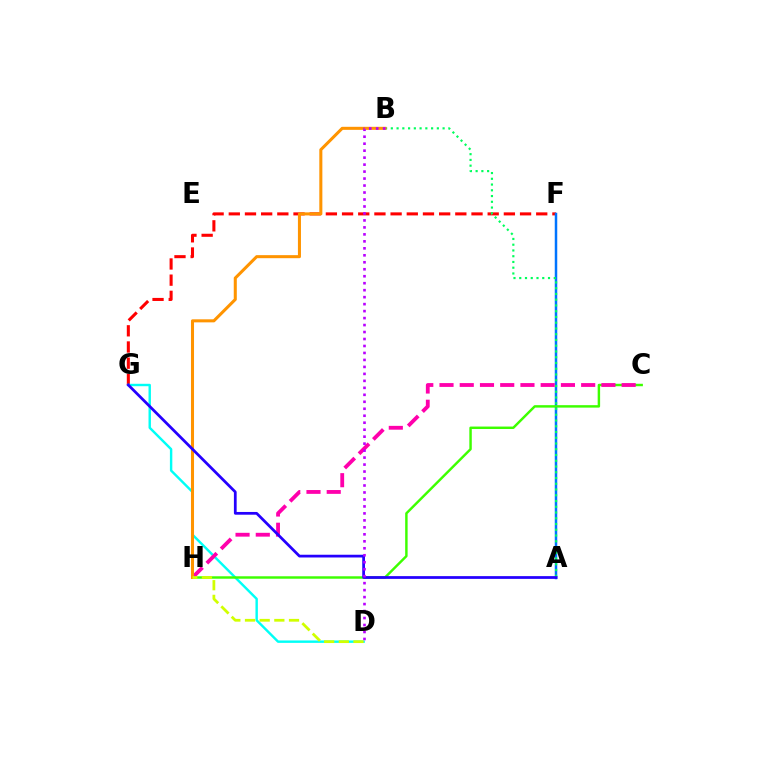{('F', 'G'): [{'color': '#ff0000', 'line_style': 'dashed', 'thickness': 2.2}], ('A', 'F'): [{'color': '#0074ff', 'line_style': 'solid', 'thickness': 1.79}], ('D', 'G'): [{'color': '#00fff6', 'line_style': 'solid', 'thickness': 1.74}], ('A', 'B'): [{'color': '#00ff5c', 'line_style': 'dotted', 'thickness': 1.56}], ('C', 'H'): [{'color': '#3dff00', 'line_style': 'solid', 'thickness': 1.76}, {'color': '#ff00ac', 'line_style': 'dashed', 'thickness': 2.75}], ('B', 'H'): [{'color': '#ff9400', 'line_style': 'solid', 'thickness': 2.19}], ('A', 'G'): [{'color': '#2500ff', 'line_style': 'solid', 'thickness': 1.98}], ('B', 'D'): [{'color': '#b900ff', 'line_style': 'dotted', 'thickness': 1.9}], ('D', 'H'): [{'color': '#d1ff00', 'line_style': 'dashed', 'thickness': 1.99}]}